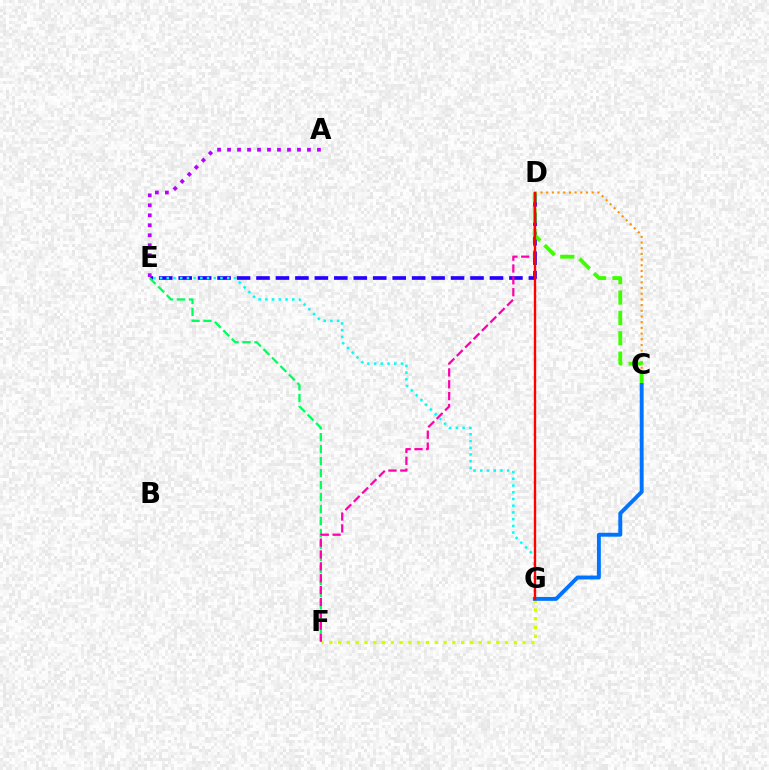{('D', 'E'): [{'color': '#2500ff', 'line_style': 'dashed', 'thickness': 2.64}], ('C', 'D'): [{'color': '#ff9400', 'line_style': 'dotted', 'thickness': 1.55}, {'color': '#3dff00', 'line_style': 'dashed', 'thickness': 2.76}], ('F', 'G'): [{'color': '#d1ff00', 'line_style': 'dotted', 'thickness': 2.39}], ('E', 'F'): [{'color': '#00ff5c', 'line_style': 'dashed', 'thickness': 1.63}], ('D', 'F'): [{'color': '#ff00ac', 'line_style': 'dashed', 'thickness': 1.61}], ('E', 'G'): [{'color': '#00fff6', 'line_style': 'dotted', 'thickness': 1.83}], ('C', 'G'): [{'color': '#0074ff', 'line_style': 'solid', 'thickness': 2.81}], ('D', 'G'): [{'color': '#ff0000', 'line_style': 'solid', 'thickness': 1.7}], ('A', 'E'): [{'color': '#b900ff', 'line_style': 'dotted', 'thickness': 2.71}]}